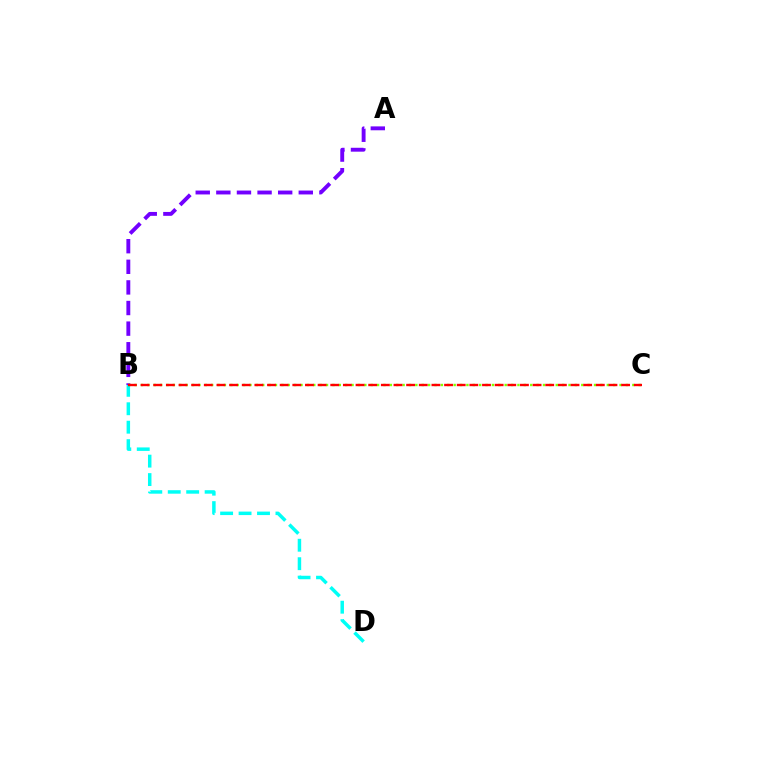{('B', 'D'): [{'color': '#00fff6', 'line_style': 'dashed', 'thickness': 2.51}], ('A', 'B'): [{'color': '#7200ff', 'line_style': 'dashed', 'thickness': 2.8}], ('B', 'C'): [{'color': '#84ff00', 'line_style': 'dotted', 'thickness': 1.73}, {'color': '#ff0000', 'line_style': 'dashed', 'thickness': 1.72}]}